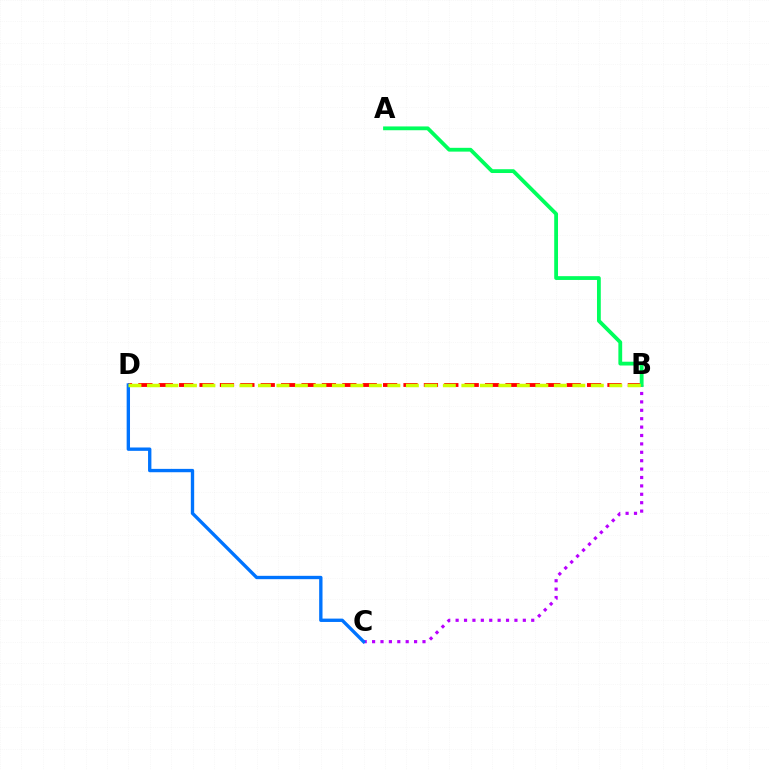{('B', 'D'): [{'color': '#ff0000', 'line_style': 'dashed', 'thickness': 2.77}, {'color': '#d1ff00', 'line_style': 'dashed', 'thickness': 2.51}], ('B', 'C'): [{'color': '#b900ff', 'line_style': 'dotted', 'thickness': 2.28}], ('C', 'D'): [{'color': '#0074ff', 'line_style': 'solid', 'thickness': 2.41}], ('A', 'B'): [{'color': '#00ff5c', 'line_style': 'solid', 'thickness': 2.74}]}